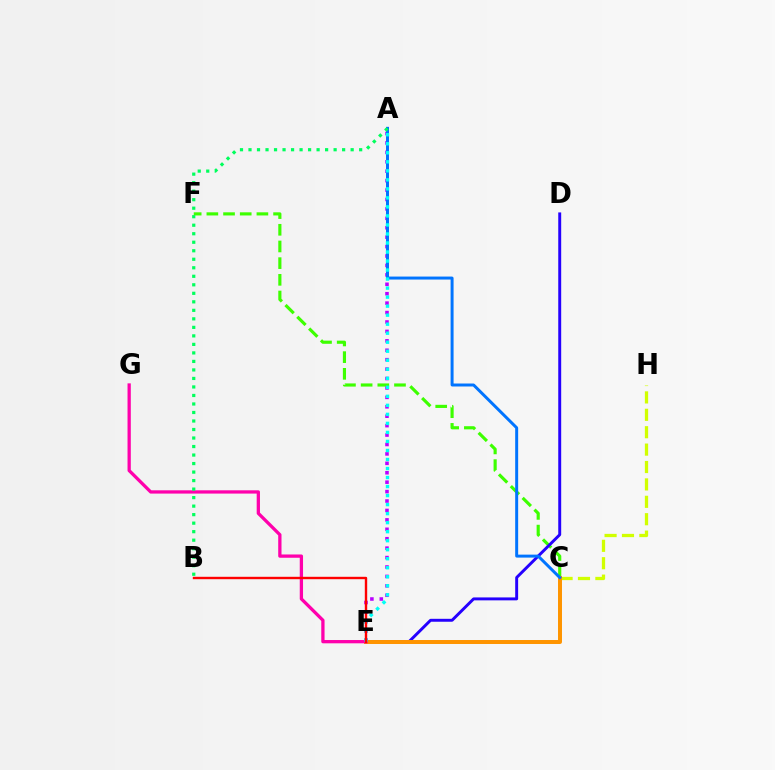{('C', 'H'): [{'color': '#d1ff00', 'line_style': 'dashed', 'thickness': 2.36}], ('C', 'F'): [{'color': '#3dff00', 'line_style': 'dashed', 'thickness': 2.27}], ('D', 'E'): [{'color': '#2500ff', 'line_style': 'solid', 'thickness': 2.11}], ('A', 'E'): [{'color': '#b900ff', 'line_style': 'dotted', 'thickness': 2.56}, {'color': '#00fff6', 'line_style': 'dotted', 'thickness': 2.45}], ('C', 'E'): [{'color': '#ff9400', 'line_style': 'solid', 'thickness': 2.86}], ('E', 'G'): [{'color': '#ff00ac', 'line_style': 'solid', 'thickness': 2.36}], ('A', 'C'): [{'color': '#0074ff', 'line_style': 'solid', 'thickness': 2.14}], ('B', 'E'): [{'color': '#ff0000', 'line_style': 'solid', 'thickness': 1.73}], ('A', 'B'): [{'color': '#00ff5c', 'line_style': 'dotted', 'thickness': 2.31}]}